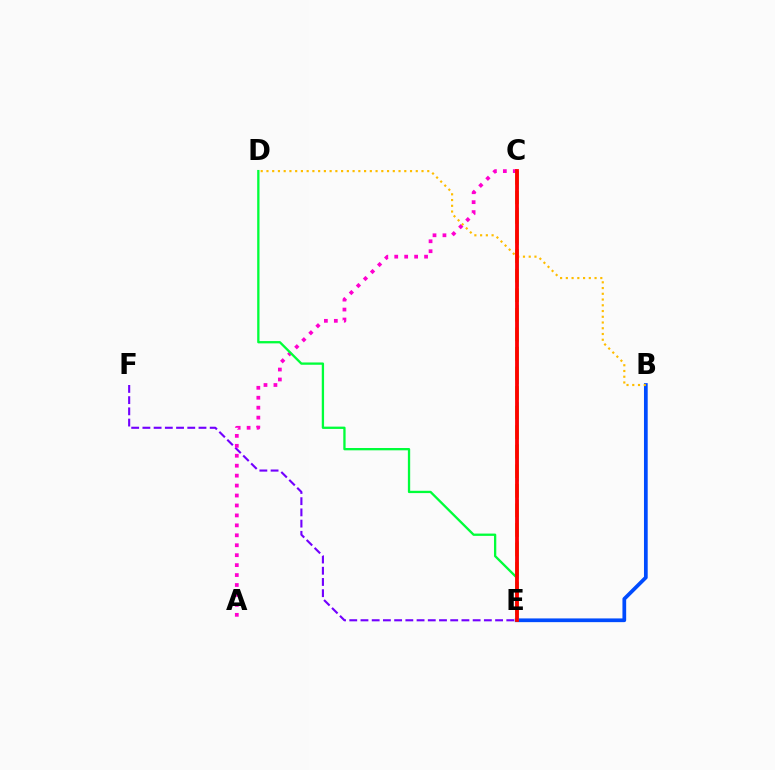{('B', 'E'): [{'color': '#004bff', 'line_style': 'solid', 'thickness': 2.68}], ('C', 'E'): [{'color': '#00fff6', 'line_style': 'dashed', 'thickness': 1.89}, {'color': '#84ff00', 'line_style': 'dashed', 'thickness': 2.66}, {'color': '#ff0000', 'line_style': 'solid', 'thickness': 2.73}], ('E', 'F'): [{'color': '#7200ff', 'line_style': 'dashed', 'thickness': 1.52}], ('A', 'C'): [{'color': '#ff00cf', 'line_style': 'dotted', 'thickness': 2.7}], ('B', 'D'): [{'color': '#ffbd00', 'line_style': 'dotted', 'thickness': 1.56}], ('D', 'E'): [{'color': '#00ff39', 'line_style': 'solid', 'thickness': 1.66}]}